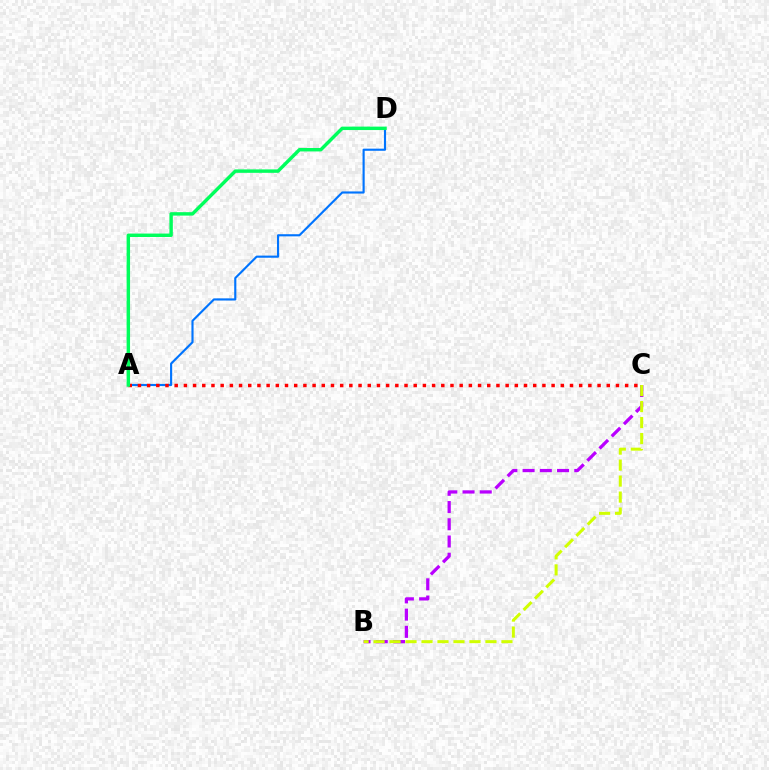{('A', 'D'): [{'color': '#0074ff', 'line_style': 'solid', 'thickness': 1.54}, {'color': '#00ff5c', 'line_style': 'solid', 'thickness': 2.47}], ('B', 'C'): [{'color': '#b900ff', 'line_style': 'dashed', 'thickness': 2.34}, {'color': '#d1ff00', 'line_style': 'dashed', 'thickness': 2.17}], ('A', 'C'): [{'color': '#ff0000', 'line_style': 'dotted', 'thickness': 2.5}]}